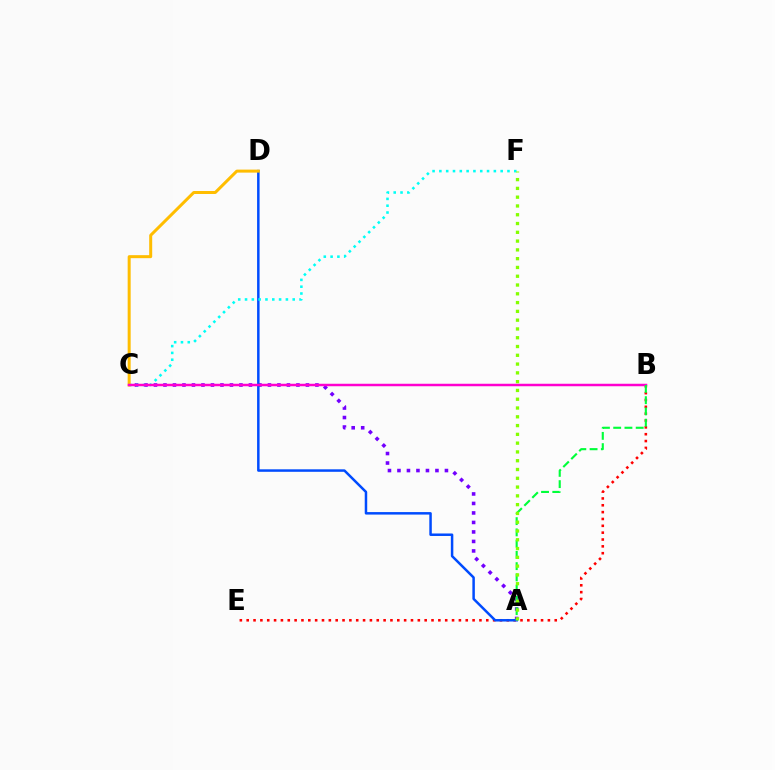{('B', 'E'): [{'color': '#ff0000', 'line_style': 'dotted', 'thickness': 1.86}], ('A', 'C'): [{'color': '#7200ff', 'line_style': 'dotted', 'thickness': 2.58}], ('A', 'D'): [{'color': '#004bff', 'line_style': 'solid', 'thickness': 1.79}], ('C', 'F'): [{'color': '#00fff6', 'line_style': 'dotted', 'thickness': 1.85}], ('C', 'D'): [{'color': '#ffbd00', 'line_style': 'solid', 'thickness': 2.16}], ('B', 'C'): [{'color': '#ff00cf', 'line_style': 'solid', 'thickness': 1.79}], ('A', 'B'): [{'color': '#00ff39', 'line_style': 'dashed', 'thickness': 1.53}], ('A', 'F'): [{'color': '#84ff00', 'line_style': 'dotted', 'thickness': 2.39}]}